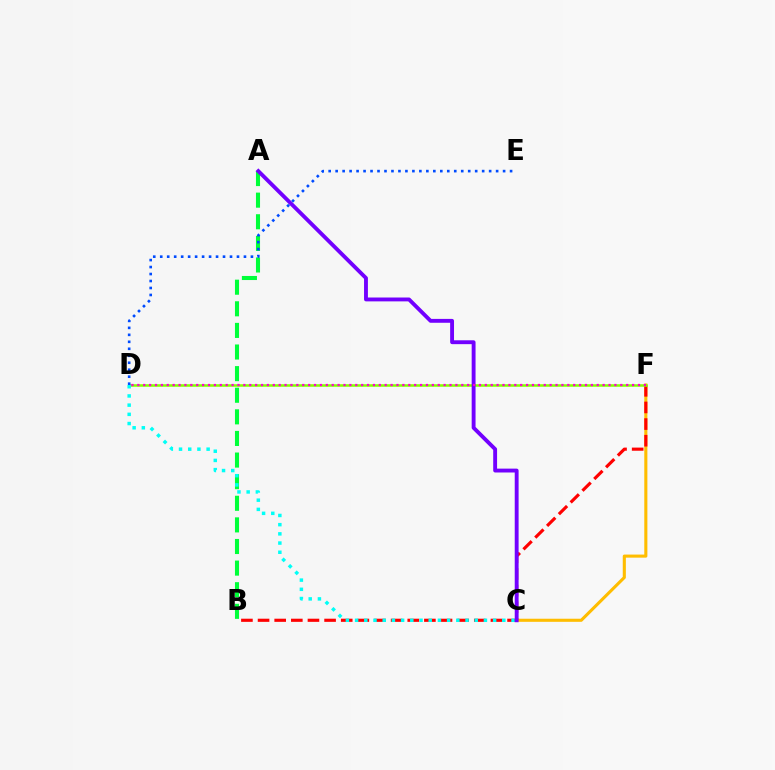{('A', 'B'): [{'color': '#00ff39', 'line_style': 'dashed', 'thickness': 2.94}], ('C', 'F'): [{'color': '#ffbd00', 'line_style': 'solid', 'thickness': 2.23}], ('B', 'F'): [{'color': '#ff0000', 'line_style': 'dashed', 'thickness': 2.26}], ('D', 'F'): [{'color': '#84ff00', 'line_style': 'solid', 'thickness': 1.83}, {'color': '#ff00cf', 'line_style': 'dotted', 'thickness': 1.6}], ('C', 'D'): [{'color': '#00fff6', 'line_style': 'dotted', 'thickness': 2.5}], ('A', 'C'): [{'color': '#7200ff', 'line_style': 'solid', 'thickness': 2.79}], ('D', 'E'): [{'color': '#004bff', 'line_style': 'dotted', 'thickness': 1.9}]}